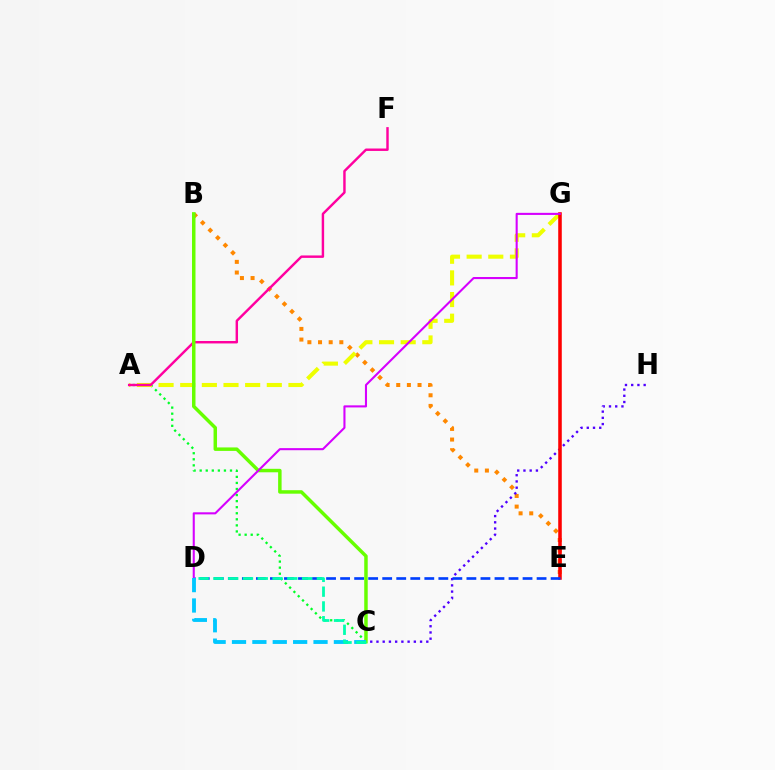{('A', 'C'): [{'color': '#00ff27', 'line_style': 'dotted', 'thickness': 1.65}], ('B', 'E'): [{'color': '#ff8800', 'line_style': 'dotted', 'thickness': 2.89}], ('A', 'G'): [{'color': '#eeff00', 'line_style': 'dashed', 'thickness': 2.94}], ('C', 'H'): [{'color': '#4f00ff', 'line_style': 'dotted', 'thickness': 1.69}], ('A', 'F'): [{'color': '#ff00a0', 'line_style': 'solid', 'thickness': 1.75}], ('B', 'C'): [{'color': '#66ff00', 'line_style': 'solid', 'thickness': 2.5}], ('E', 'G'): [{'color': '#ff0000', 'line_style': 'solid', 'thickness': 2.56}], ('D', 'E'): [{'color': '#003fff', 'line_style': 'dashed', 'thickness': 1.91}], ('D', 'G'): [{'color': '#d600ff', 'line_style': 'solid', 'thickness': 1.5}], ('C', 'D'): [{'color': '#00c7ff', 'line_style': 'dashed', 'thickness': 2.77}, {'color': '#00ffaf', 'line_style': 'dashed', 'thickness': 2.01}]}